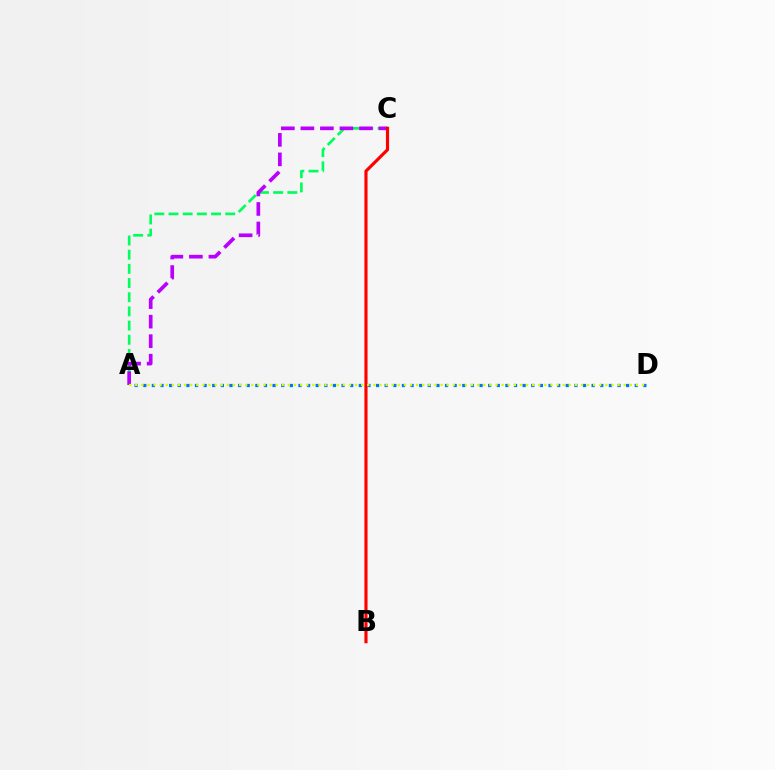{('A', 'C'): [{'color': '#00ff5c', 'line_style': 'dashed', 'thickness': 1.93}, {'color': '#b900ff', 'line_style': 'dashed', 'thickness': 2.65}], ('A', 'D'): [{'color': '#0074ff', 'line_style': 'dotted', 'thickness': 2.34}, {'color': '#d1ff00', 'line_style': 'dotted', 'thickness': 1.66}], ('B', 'C'): [{'color': '#ff0000', 'line_style': 'solid', 'thickness': 2.27}]}